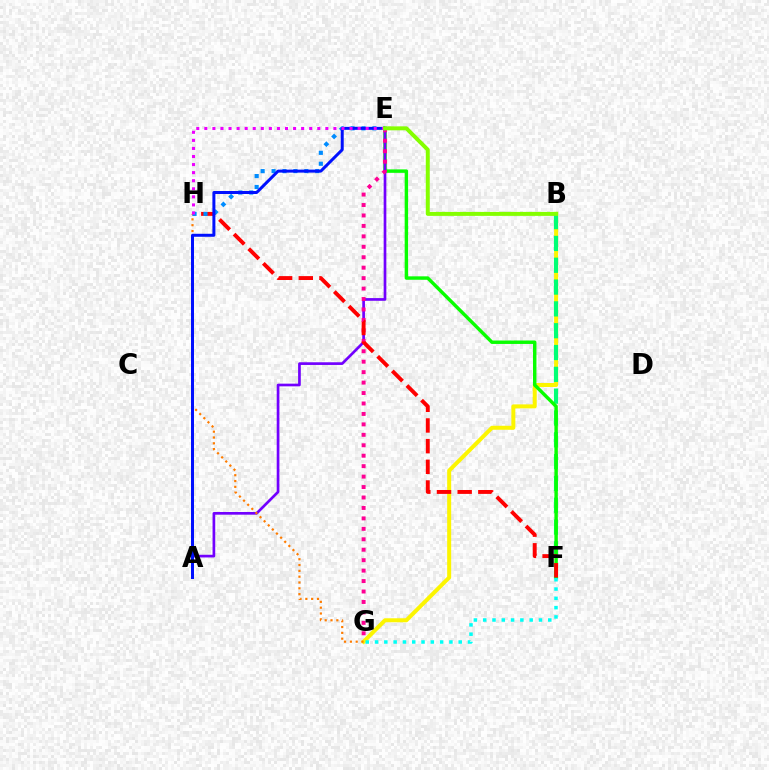{('B', 'G'): [{'color': '#fcf500', 'line_style': 'solid', 'thickness': 2.88}], ('B', 'F'): [{'color': '#00ff74', 'line_style': 'dashed', 'thickness': 2.96}], ('E', 'F'): [{'color': '#08ff00', 'line_style': 'solid', 'thickness': 2.48}], ('A', 'E'): [{'color': '#7200ff', 'line_style': 'solid', 'thickness': 1.93}, {'color': '#0010ff', 'line_style': 'solid', 'thickness': 2.16}], ('E', 'G'): [{'color': '#ff0094', 'line_style': 'dotted', 'thickness': 2.84}], ('G', 'H'): [{'color': '#ff7c00', 'line_style': 'dotted', 'thickness': 1.58}], ('F', 'H'): [{'color': '#ff0000', 'line_style': 'dashed', 'thickness': 2.81}], ('E', 'H'): [{'color': '#008cff', 'line_style': 'dotted', 'thickness': 2.97}, {'color': '#ee00ff', 'line_style': 'dotted', 'thickness': 2.19}], ('F', 'G'): [{'color': '#00fff6', 'line_style': 'dotted', 'thickness': 2.53}], ('B', 'E'): [{'color': '#84ff00', 'line_style': 'solid', 'thickness': 2.86}]}